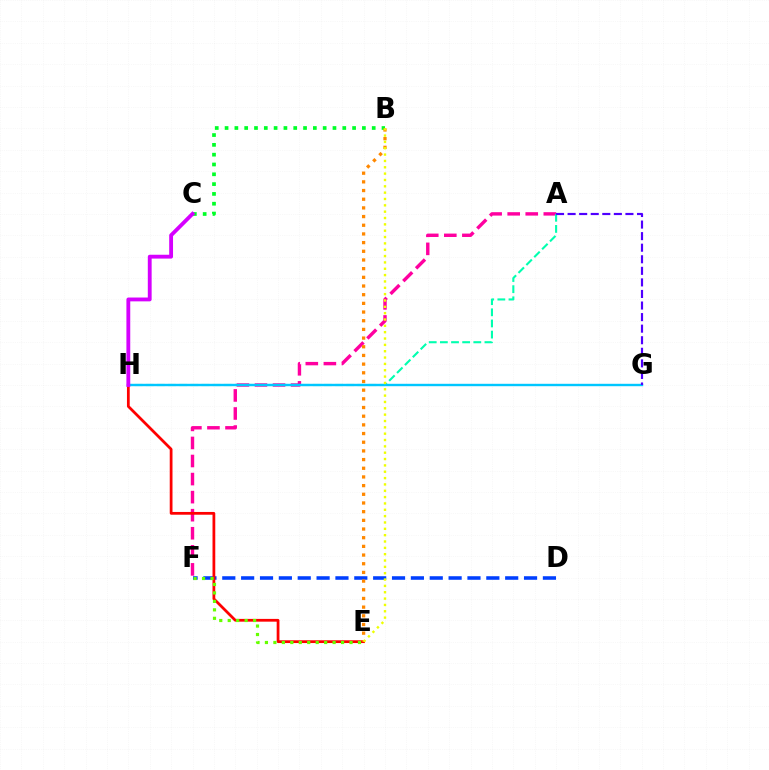{('A', 'F'): [{'color': '#ff00a0', 'line_style': 'dashed', 'thickness': 2.45}], ('D', 'F'): [{'color': '#003fff', 'line_style': 'dashed', 'thickness': 2.56}], ('A', 'H'): [{'color': '#00ffaf', 'line_style': 'dashed', 'thickness': 1.51}], ('E', 'H'): [{'color': '#ff0000', 'line_style': 'solid', 'thickness': 1.99}], ('E', 'F'): [{'color': '#66ff00', 'line_style': 'dotted', 'thickness': 2.3}], ('B', 'C'): [{'color': '#00ff27', 'line_style': 'dotted', 'thickness': 2.67}], ('B', 'E'): [{'color': '#ff8800', 'line_style': 'dotted', 'thickness': 2.36}, {'color': '#eeff00', 'line_style': 'dotted', 'thickness': 1.72}], ('G', 'H'): [{'color': '#00c7ff', 'line_style': 'solid', 'thickness': 1.73}], ('C', 'H'): [{'color': '#d600ff', 'line_style': 'solid', 'thickness': 2.76}], ('A', 'G'): [{'color': '#4f00ff', 'line_style': 'dashed', 'thickness': 1.57}]}